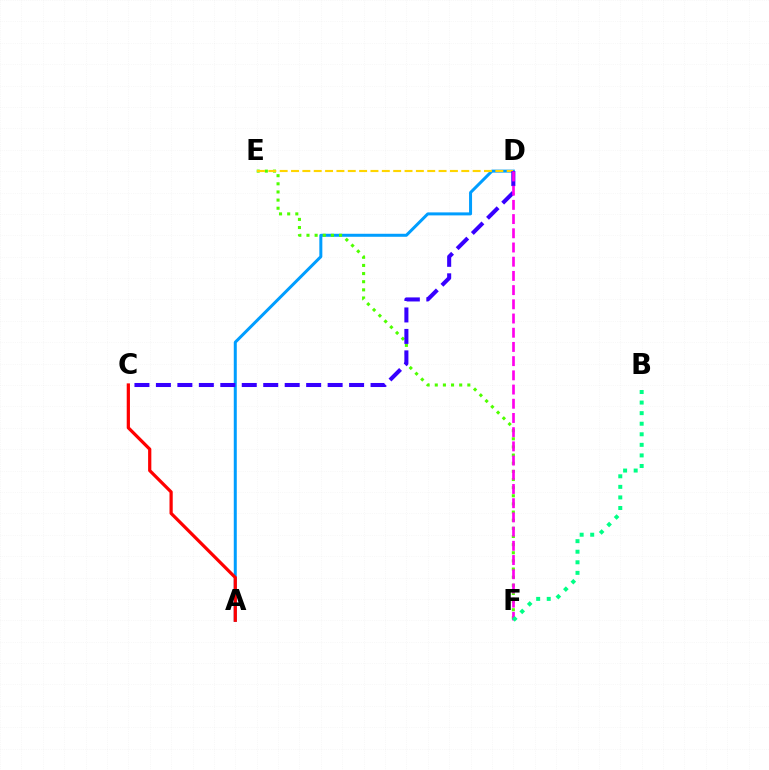{('A', 'D'): [{'color': '#009eff', 'line_style': 'solid', 'thickness': 2.16}], ('A', 'C'): [{'color': '#ff0000', 'line_style': 'solid', 'thickness': 2.32}], ('E', 'F'): [{'color': '#4fff00', 'line_style': 'dotted', 'thickness': 2.21}], ('D', 'E'): [{'color': '#ffd500', 'line_style': 'dashed', 'thickness': 1.54}], ('C', 'D'): [{'color': '#3700ff', 'line_style': 'dashed', 'thickness': 2.92}], ('D', 'F'): [{'color': '#ff00ed', 'line_style': 'dashed', 'thickness': 1.93}], ('B', 'F'): [{'color': '#00ff86', 'line_style': 'dotted', 'thickness': 2.87}]}